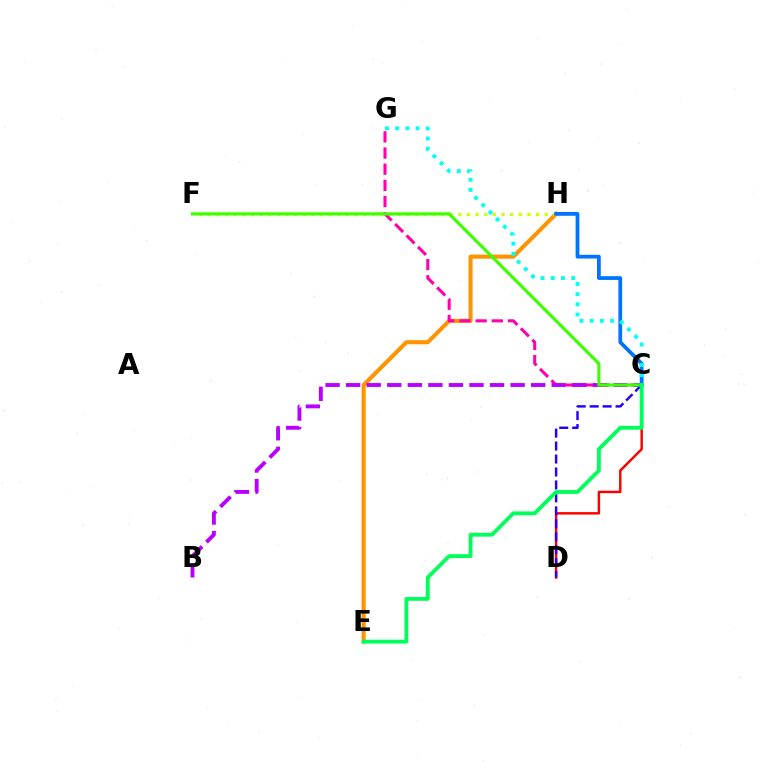{('C', 'D'): [{'color': '#ff0000', 'line_style': 'solid', 'thickness': 1.76}, {'color': '#2500ff', 'line_style': 'dashed', 'thickness': 1.76}], ('E', 'H'): [{'color': '#ff9400', 'line_style': 'solid', 'thickness': 2.95}], ('F', 'H'): [{'color': '#d1ff00', 'line_style': 'dotted', 'thickness': 2.35}], ('C', 'G'): [{'color': '#ff00ac', 'line_style': 'dashed', 'thickness': 2.2}, {'color': '#00fff6', 'line_style': 'dotted', 'thickness': 2.77}], ('B', 'C'): [{'color': '#b900ff', 'line_style': 'dashed', 'thickness': 2.79}], ('C', 'F'): [{'color': '#3dff00', 'line_style': 'solid', 'thickness': 2.27}], ('C', 'H'): [{'color': '#0074ff', 'line_style': 'solid', 'thickness': 2.7}], ('C', 'E'): [{'color': '#00ff5c', 'line_style': 'solid', 'thickness': 2.77}]}